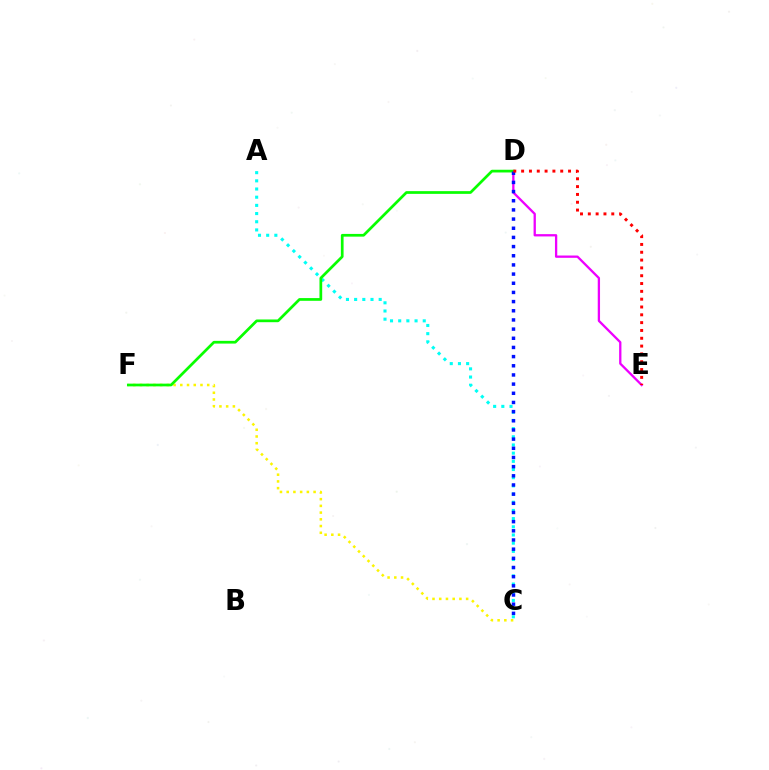{('D', 'E'): [{'color': '#ee00ff', 'line_style': 'solid', 'thickness': 1.66}, {'color': '#ff0000', 'line_style': 'dotted', 'thickness': 2.12}], ('A', 'C'): [{'color': '#00fff6', 'line_style': 'dotted', 'thickness': 2.22}], ('C', 'F'): [{'color': '#fcf500', 'line_style': 'dotted', 'thickness': 1.83}], ('D', 'F'): [{'color': '#08ff00', 'line_style': 'solid', 'thickness': 1.96}], ('C', 'D'): [{'color': '#0010ff', 'line_style': 'dotted', 'thickness': 2.49}]}